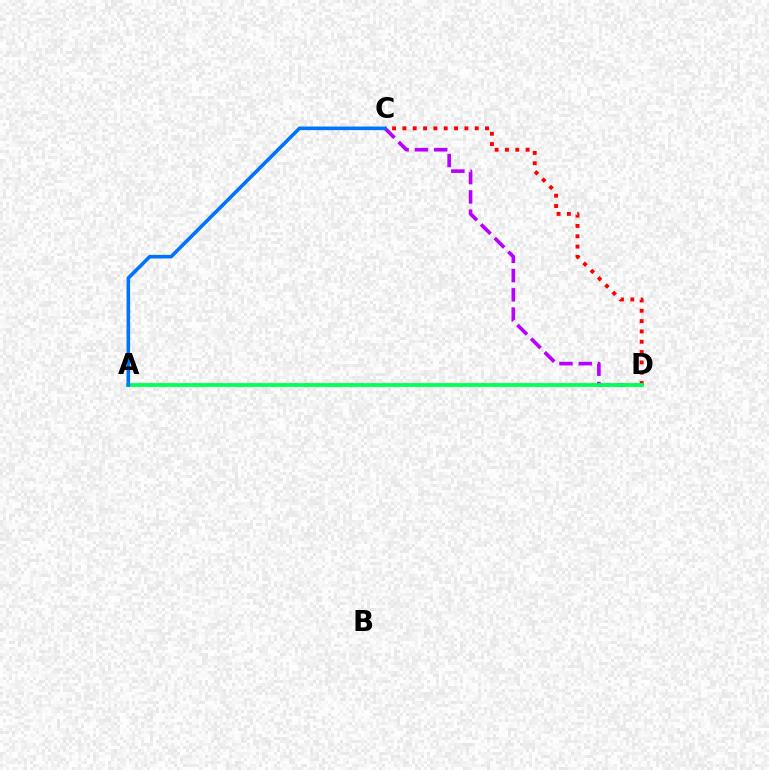{('C', 'D'): [{'color': '#b900ff', 'line_style': 'dashed', 'thickness': 2.62}, {'color': '#ff0000', 'line_style': 'dotted', 'thickness': 2.81}], ('A', 'D'): [{'color': '#d1ff00', 'line_style': 'dotted', 'thickness': 3.0}, {'color': '#00ff5c', 'line_style': 'solid', 'thickness': 2.7}], ('A', 'C'): [{'color': '#0074ff', 'line_style': 'solid', 'thickness': 2.6}]}